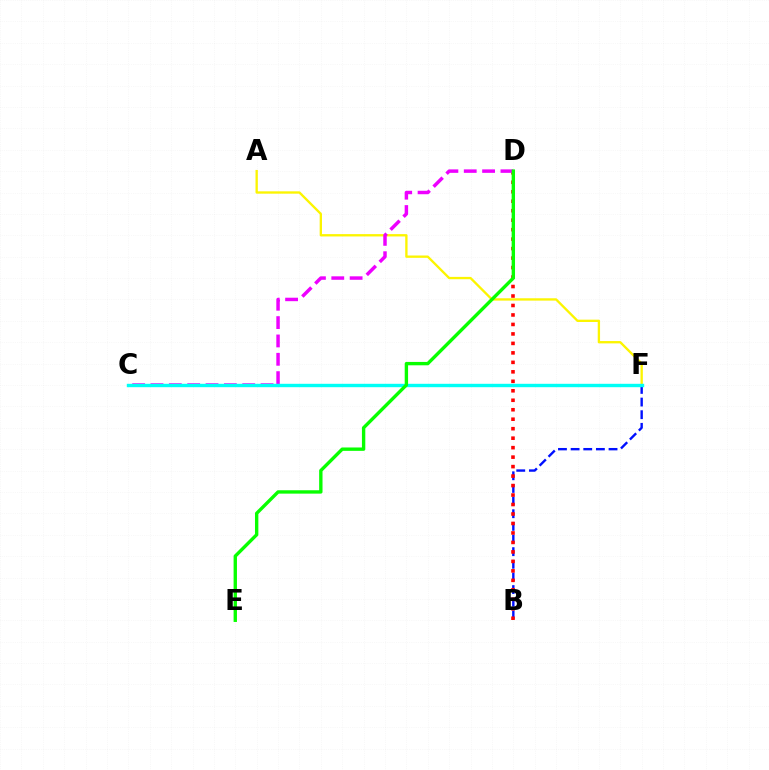{('B', 'F'): [{'color': '#0010ff', 'line_style': 'dashed', 'thickness': 1.72}], ('B', 'D'): [{'color': '#ff0000', 'line_style': 'dotted', 'thickness': 2.58}], ('A', 'F'): [{'color': '#fcf500', 'line_style': 'solid', 'thickness': 1.68}], ('C', 'D'): [{'color': '#ee00ff', 'line_style': 'dashed', 'thickness': 2.49}], ('C', 'F'): [{'color': '#00fff6', 'line_style': 'solid', 'thickness': 2.44}], ('D', 'E'): [{'color': '#08ff00', 'line_style': 'solid', 'thickness': 2.43}]}